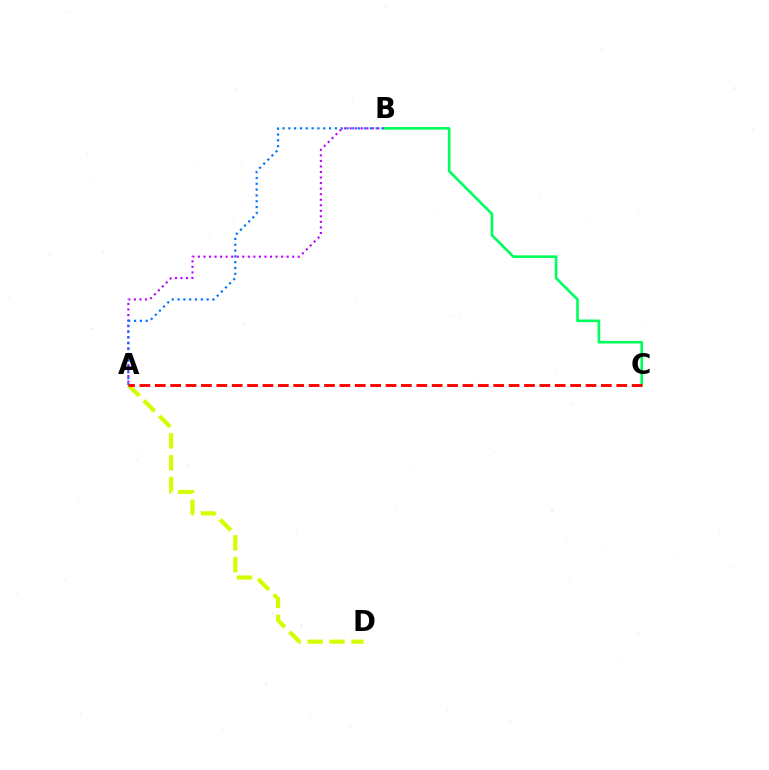{('A', 'D'): [{'color': '#d1ff00', 'line_style': 'dashed', 'thickness': 2.98}], ('A', 'B'): [{'color': '#b900ff', 'line_style': 'dotted', 'thickness': 1.51}, {'color': '#0074ff', 'line_style': 'dotted', 'thickness': 1.58}], ('B', 'C'): [{'color': '#00ff5c', 'line_style': 'solid', 'thickness': 1.89}], ('A', 'C'): [{'color': '#ff0000', 'line_style': 'dashed', 'thickness': 2.09}]}